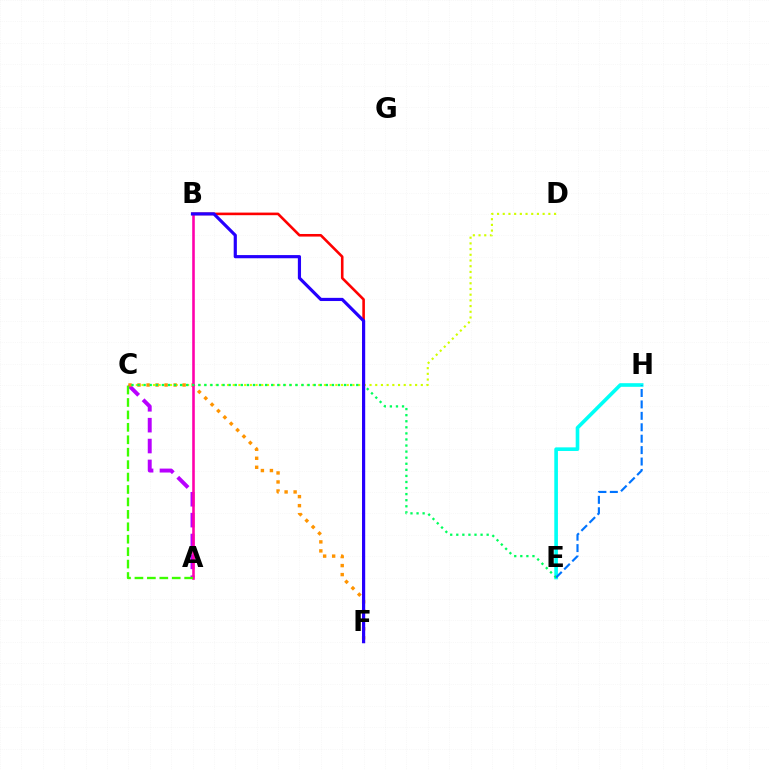{('A', 'C'): [{'color': '#b900ff', 'line_style': 'dashed', 'thickness': 2.84}, {'color': '#3dff00', 'line_style': 'dashed', 'thickness': 1.69}], ('C', 'D'): [{'color': '#d1ff00', 'line_style': 'dotted', 'thickness': 1.55}], ('B', 'F'): [{'color': '#ff0000', 'line_style': 'solid', 'thickness': 1.87}, {'color': '#2500ff', 'line_style': 'solid', 'thickness': 2.29}], ('E', 'H'): [{'color': '#00fff6', 'line_style': 'solid', 'thickness': 2.61}, {'color': '#0074ff', 'line_style': 'dashed', 'thickness': 1.55}], ('C', 'F'): [{'color': '#ff9400', 'line_style': 'dotted', 'thickness': 2.45}], ('A', 'B'): [{'color': '#ff00ac', 'line_style': 'solid', 'thickness': 1.87}], ('C', 'E'): [{'color': '#00ff5c', 'line_style': 'dotted', 'thickness': 1.65}]}